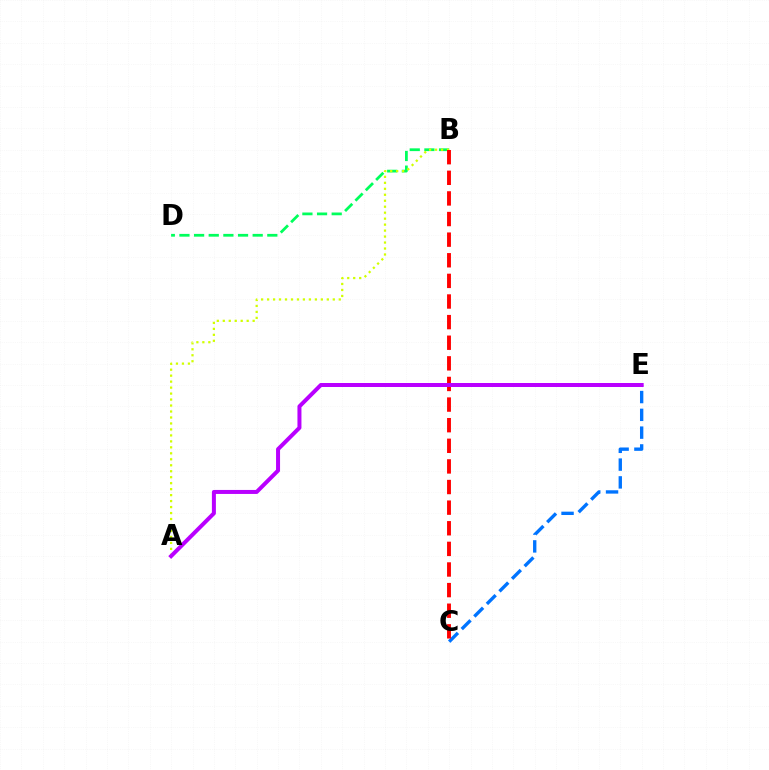{('B', 'D'): [{'color': '#00ff5c', 'line_style': 'dashed', 'thickness': 1.99}], ('A', 'B'): [{'color': '#d1ff00', 'line_style': 'dotted', 'thickness': 1.62}], ('C', 'E'): [{'color': '#0074ff', 'line_style': 'dashed', 'thickness': 2.42}], ('B', 'C'): [{'color': '#ff0000', 'line_style': 'dashed', 'thickness': 2.8}], ('A', 'E'): [{'color': '#b900ff', 'line_style': 'solid', 'thickness': 2.88}]}